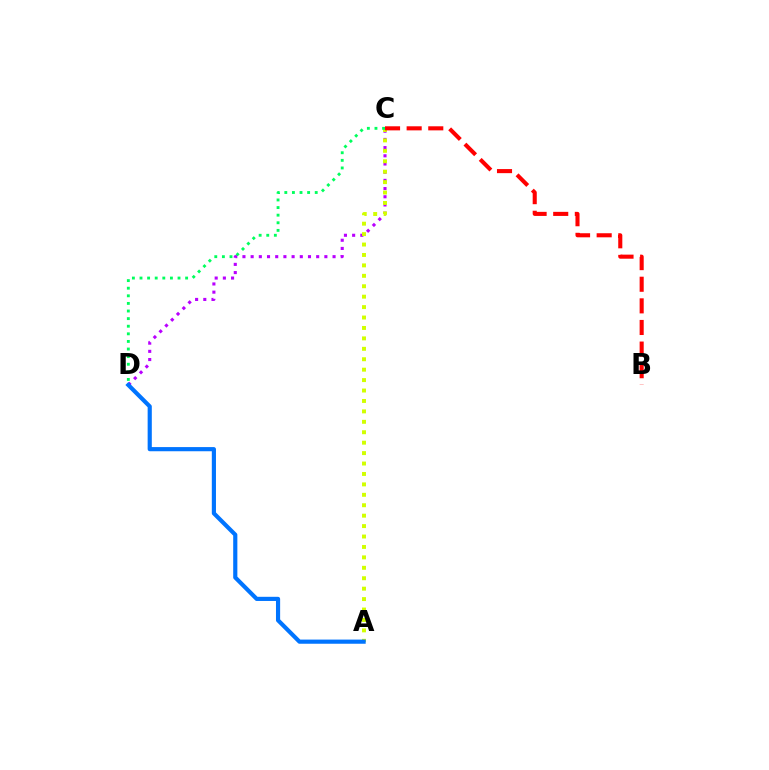{('C', 'D'): [{'color': '#b900ff', 'line_style': 'dotted', 'thickness': 2.23}, {'color': '#00ff5c', 'line_style': 'dotted', 'thickness': 2.07}], ('A', 'C'): [{'color': '#d1ff00', 'line_style': 'dotted', 'thickness': 2.83}], ('B', 'C'): [{'color': '#ff0000', 'line_style': 'dashed', 'thickness': 2.94}], ('A', 'D'): [{'color': '#0074ff', 'line_style': 'solid', 'thickness': 2.99}]}